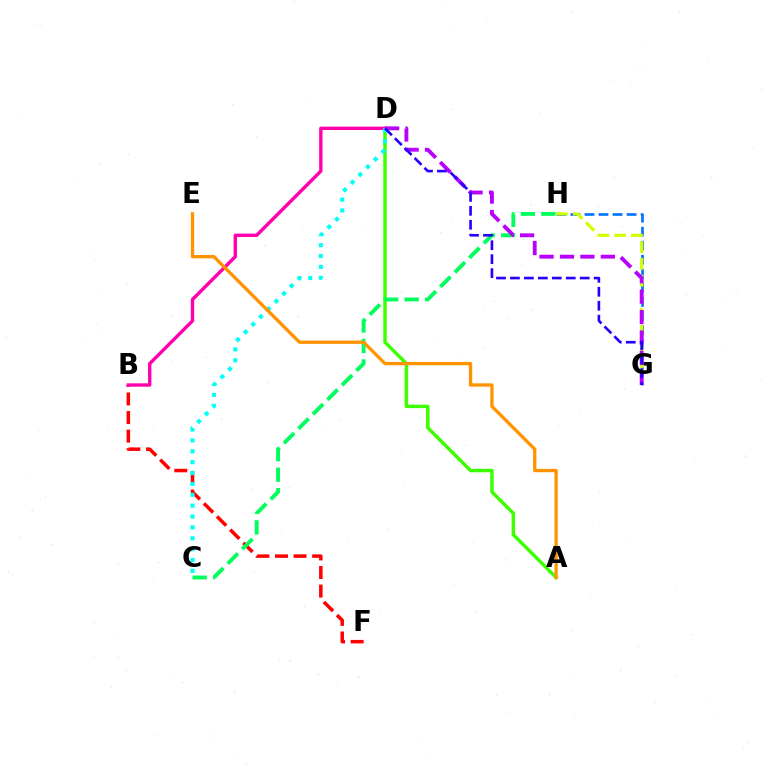{('A', 'D'): [{'color': '#3dff00', 'line_style': 'solid', 'thickness': 2.5}], ('B', 'F'): [{'color': '#ff0000', 'line_style': 'dashed', 'thickness': 2.52}], ('B', 'D'): [{'color': '#ff00ac', 'line_style': 'solid', 'thickness': 2.43}], ('G', 'H'): [{'color': '#0074ff', 'line_style': 'dashed', 'thickness': 1.91}, {'color': '#d1ff00', 'line_style': 'dashed', 'thickness': 2.27}], ('C', 'H'): [{'color': '#00ff5c', 'line_style': 'dashed', 'thickness': 2.79}], ('D', 'G'): [{'color': '#b900ff', 'line_style': 'dashed', 'thickness': 2.78}, {'color': '#2500ff', 'line_style': 'dashed', 'thickness': 1.9}], ('C', 'D'): [{'color': '#00fff6', 'line_style': 'dotted', 'thickness': 2.95}], ('A', 'E'): [{'color': '#ff9400', 'line_style': 'solid', 'thickness': 2.39}]}